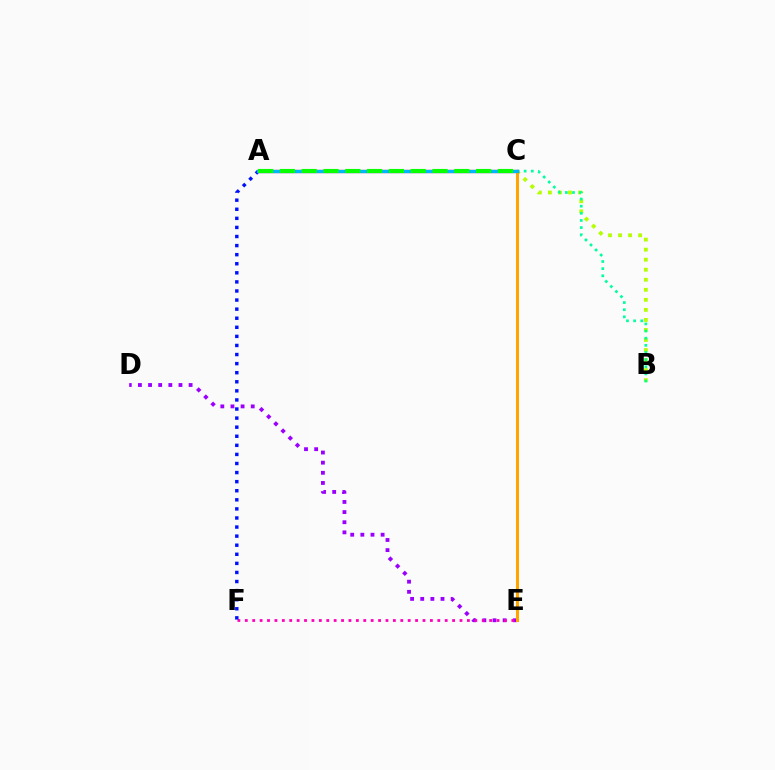{('B', 'C'): [{'color': '#b3ff00', 'line_style': 'dotted', 'thickness': 2.73}, {'color': '#00ff9d', 'line_style': 'dotted', 'thickness': 1.94}], ('D', 'E'): [{'color': '#9b00ff', 'line_style': 'dotted', 'thickness': 2.75}], ('E', 'F'): [{'color': '#ff00bd', 'line_style': 'dotted', 'thickness': 2.01}], ('A', 'C'): [{'color': '#ff0000', 'line_style': 'solid', 'thickness': 2.32}, {'color': '#00b5ff', 'line_style': 'solid', 'thickness': 2.37}, {'color': '#08ff00', 'line_style': 'dashed', 'thickness': 2.96}], ('A', 'F'): [{'color': '#0010ff', 'line_style': 'dotted', 'thickness': 2.47}], ('C', 'E'): [{'color': '#ffa500', 'line_style': 'solid', 'thickness': 2.19}]}